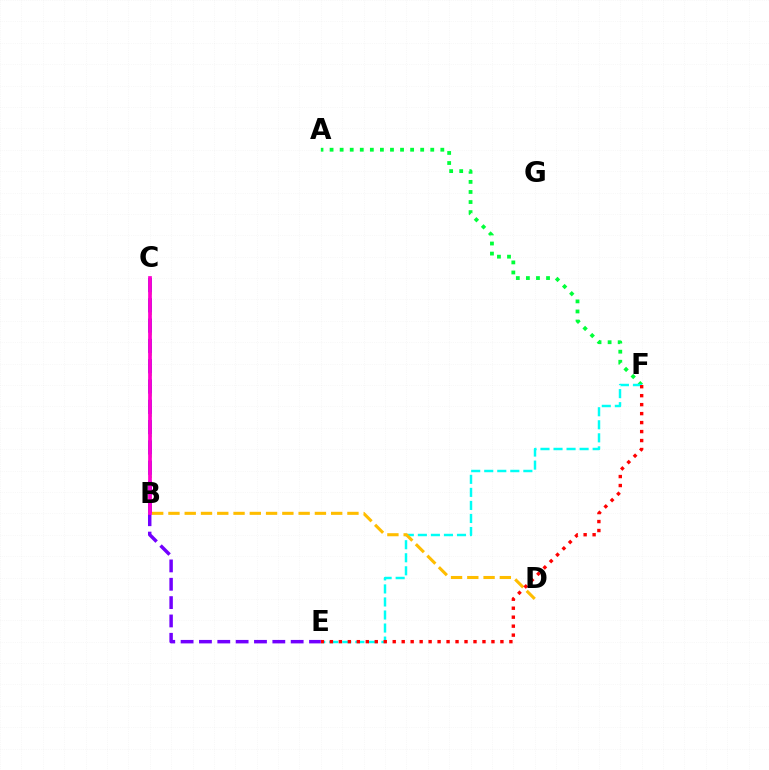{('A', 'F'): [{'color': '#00ff39', 'line_style': 'dotted', 'thickness': 2.74}], ('B', 'C'): [{'color': '#84ff00', 'line_style': 'dotted', 'thickness': 1.84}, {'color': '#004bff', 'line_style': 'dashed', 'thickness': 2.76}, {'color': '#ff00cf', 'line_style': 'solid', 'thickness': 2.68}], ('E', 'F'): [{'color': '#00fff6', 'line_style': 'dashed', 'thickness': 1.77}, {'color': '#ff0000', 'line_style': 'dotted', 'thickness': 2.44}], ('B', 'D'): [{'color': '#ffbd00', 'line_style': 'dashed', 'thickness': 2.21}], ('B', 'E'): [{'color': '#7200ff', 'line_style': 'dashed', 'thickness': 2.49}]}